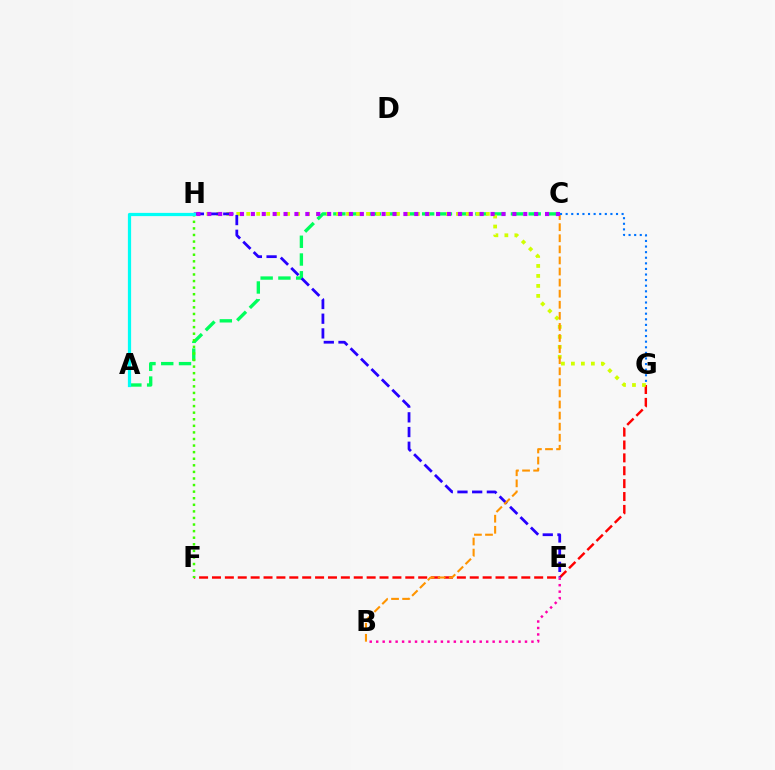{('F', 'G'): [{'color': '#ff0000', 'line_style': 'dashed', 'thickness': 1.75}], ('A', 'C'): [{'color': '#00ff5c', 'line_style': 'dashed', 'thickness': 2.41}], ('G', 'H'): [{'color': '#d1ff00', 'line_style': 'dotted', 'thickness': 2.71}], ('E', 'H'): [{'color': '#2500ff', 'line_style': 'dashed', 'thickness': 2.0}], ('F', 'H'): [{'color': '#3dff00', 'line_style': 'dotted', 'thickness': 1.79}], ('B', 'C'): [{'color': '#ff9400', 'line_style': 'dashed', 'thickness': 1.51}], ('C', 'G'): [{'color': '#0074ff', 'line_style': 'dotted', 'thickness': 1.52}], ('A', 'H'): [{'color': '#00fff6', 'line_style': 'solid', 'thickness': 2.33}], ('C', 'H'): [{'color': '#b900ff', 'line_style': 'dotted', 'thickness': 2.96}], ('B', 'E'): [{'color': '#ff00ac', 'line_style': 'dotted', 'thickness': 1.76}]}